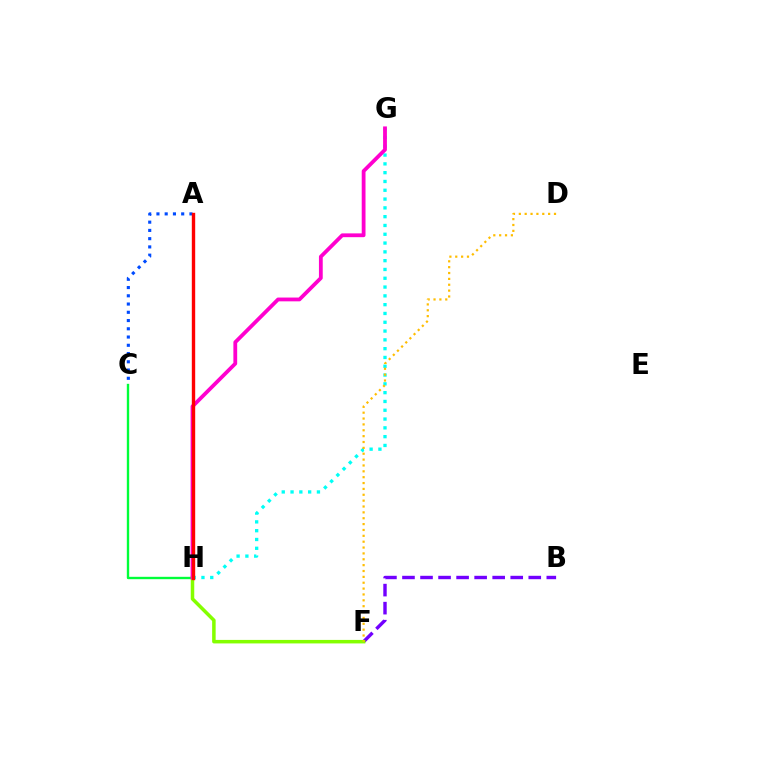{('B', 'F'): [{'color': '#7200ff', 'line_style': 'dashed', 'thickness': 2.45}], ('C', 'H'): [{'color': '#00ff39', 'line_style': 'solid', 'thickness': 1.71}], ('A', 'C'): [{'color': '#004bff', 'line_style': 'dotted', 'thickness': 2.24}], ('F', 'H'): [{'color': '#84ff00', 'line_style': 'solid', 'thickness': 2.53}], ('G', 'H'): [{'color': '#00fff6', 'line_style': 'dotted', 'thickness': 2.39}, {'color': '#ff00cf', 'line_style': 'solid', 'thickness': 2.73}], ('D', 'F'): [{'color': '#ffbd00', 'line_style': 'dotted', 'thickness': 1.59}], ('A', 'H'): [{'color': '#ff0000', 'line_style': 'solid', 'thickness': 2.44}]}